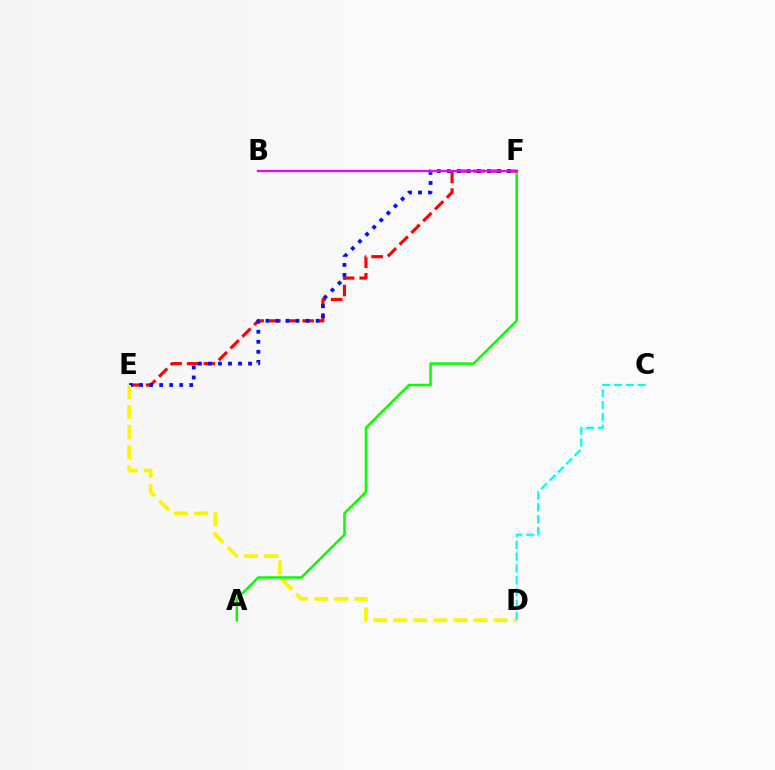{('A', 'F'): [{'color': '#08ff00', 'line_style': 'solid', 'thickness': 1.82}], ('E', 'F'): [{'color': '#ff0000', 'line_style': 'dashed', 'thickness': 2.26}, {'color': '#0010ff', 'line_style': 'dotted', 'thickness': 2.72}], ('D', 'E'): [{'color': '#fcf500', 'line_style': 'dashed', 'thickness': 2.73}], ('B', 'F'): [{'color': '#ee00ff', 'line_style': 'solid', 'thickness': 1.62}], ('C', 'D'): [{'color': '#00fff6', 'line_style': 'dashed', 'thickness': 1.6}]}